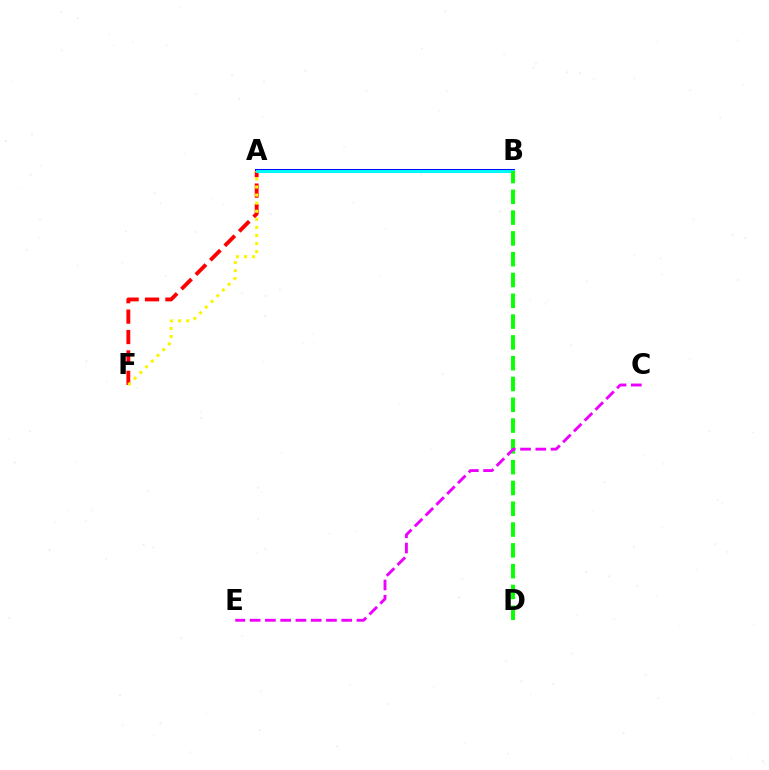{('A', 'B'): [{'color': '#0010ff', 'line_style': 'solid', 'thickness': 2.9}, {'color': '#00fff6', 'line_style': 'solid', 'thickness': 2.1}], ('A', 'F'): [{'color': '#ff0000', 'line_style': 'dashed', 'thickness': 2.77}, {'color': '#fcf500', 'line_style': 'dotted', 'thickness': 2.2}], ('B', 'D'): [{'color': '#08ff00', 'line_style': 'dashed', 'thickness': 2.83}], ('C', 'E'): [{'color': '#ee00ff', 'line_style': 'dashed', 'thickness': 2.07}]}